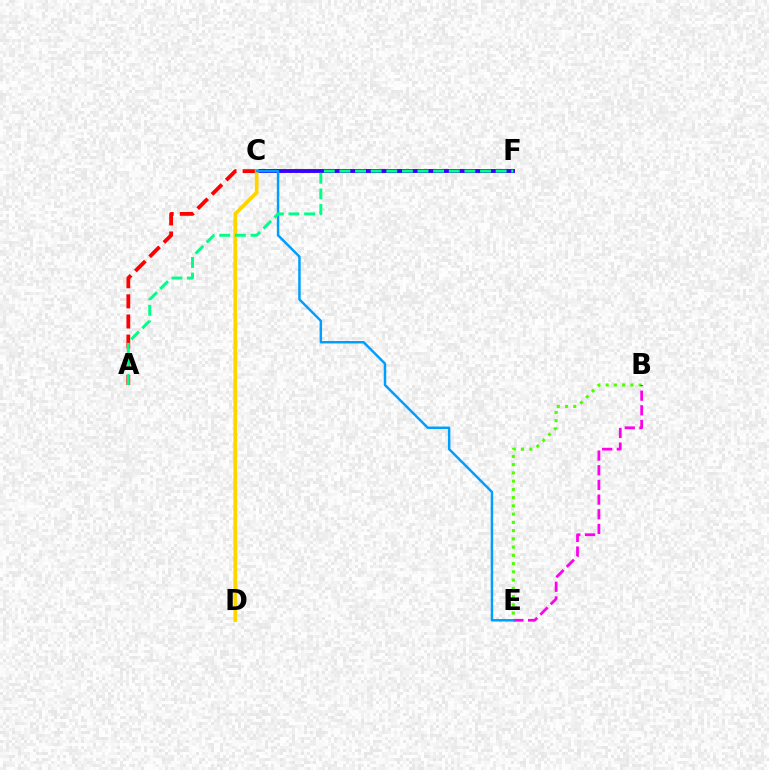{('B', 'E'): [{'color': '#4fff00', 'line_style': 'dotted', 'thickness': 2.24}, {'color': '#ff00ed', 'line_style': 'dashed', 'thickness': 1.99}], ('C', 'F'): [{'color': '#3700ff', 'line_style': 'solid', 'thickness': 2.81}], ('A', 'C'): [{'color': '#ff0000', 'line_style': 'dashed', 'thickness': 2.74}], ('C', 'D'): [{'color': '#ffd500', 'line_style': 'solid', 'thickness': 2.67}], ('C', 'E'): [{'color': '#009eff', 'line_style': 'solid', 'thickness': 1.77}], ('A', 'F'): [{'color': '#00ff86', 'line_style': 'dashed', 'thickness': 2.12}]}